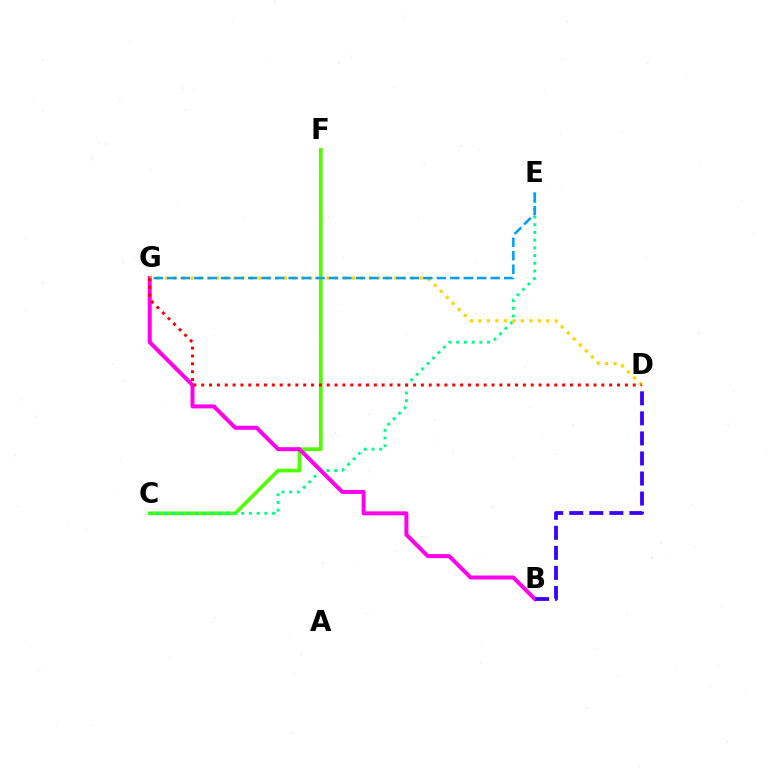{('C', 'F'): [{'color': '#4fff00', 'line_style': 'solid', 'thickness': 2.64}], ('C', 'E'): [{'color': '#00ff86', 'line_style': 'dotted', 'thickness': 2.09}], ('B', 'G'): [{'color': '#ff00ed', 'line_style': 'solid', 'thickness': 2.87}], ('B', 'D'): [{'color': '#3700ff', 'line_style': 'dashed', 'thickness': 2.72}], ('D', 'G'): [{'color': '#ffd500', 'line_style': 'dotted', 'thickness': 2.31}, {'color': '#ff0000', 'line_style': 'dotted', 'thickness': 2.13}], ('E', 'G'): [{'color': '#009eff', 'line_style': 'dashed', 'thickness': 1.83}]}